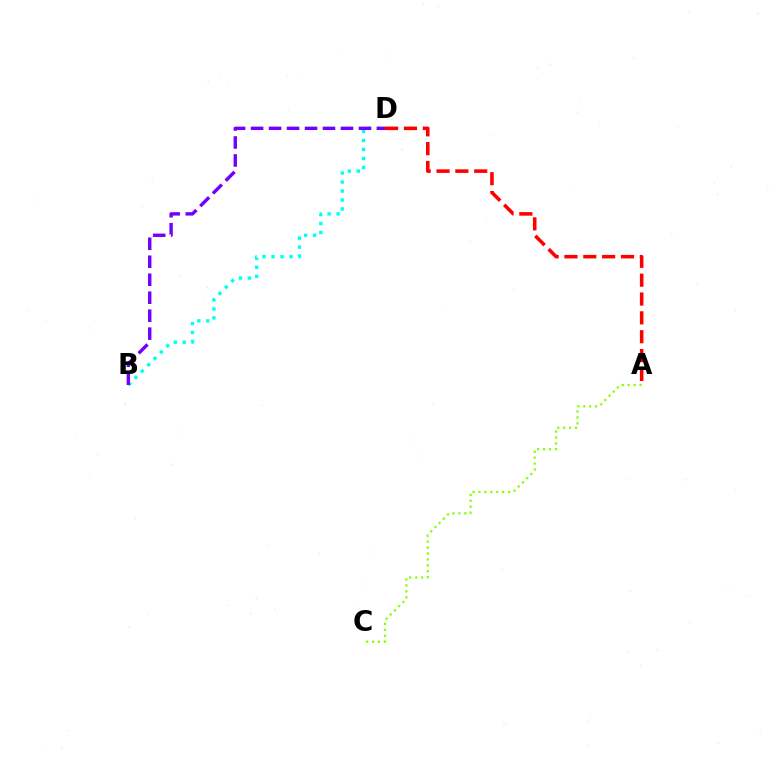{('A', 'C'): [{'color': '#84ff00', 'line_style': 'dotted', 'thickness': 1.61}], ('B', 'D'): [{'color': '#00fff6', 'line_style': 'dotted', 'thickness': 2.44}, {'color': '#7200ff', 'line_style': 'dashed', 'thickness': 2.44}], ('A', 'D'): [{'color': '#ff0000', 'line_style': 'dashed', 'thickness': 2.56}]}